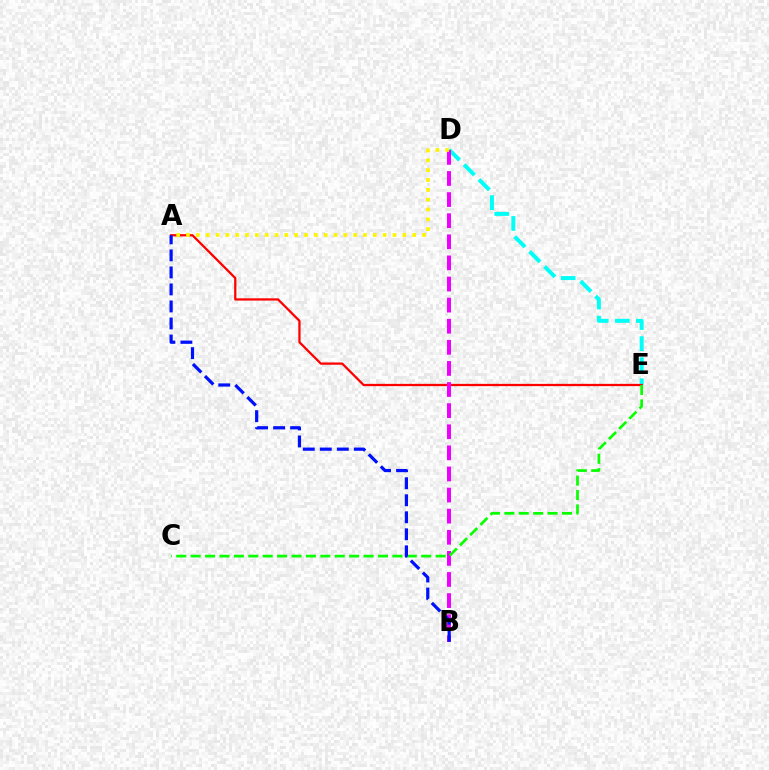{('D', 'E'): [{'color': '#00fff6', 'line_style': 'dashed', 'thickness': 2.87}], ('A', 'E'): [{'color': '#ff0000', 'line_style': 'solid', 'thickness': 1.63}], ('B', 'D'): [{'color': '#ee00ff', 'line_style': 'dashed', 'thickness': 2.87}], ('C', 'E'): [{'color': '#08ff00', 'line_style': 'dashed', 'thickness': 1.96}], ('A', 'B'): [{'color': '#0010ff', 'line_style': 'dashed', 'thickness': 2.31}], ('A', 'D'): [{'color': '#fcf500', 'line_style': 'dotted', 'thickness': 2.67}]}